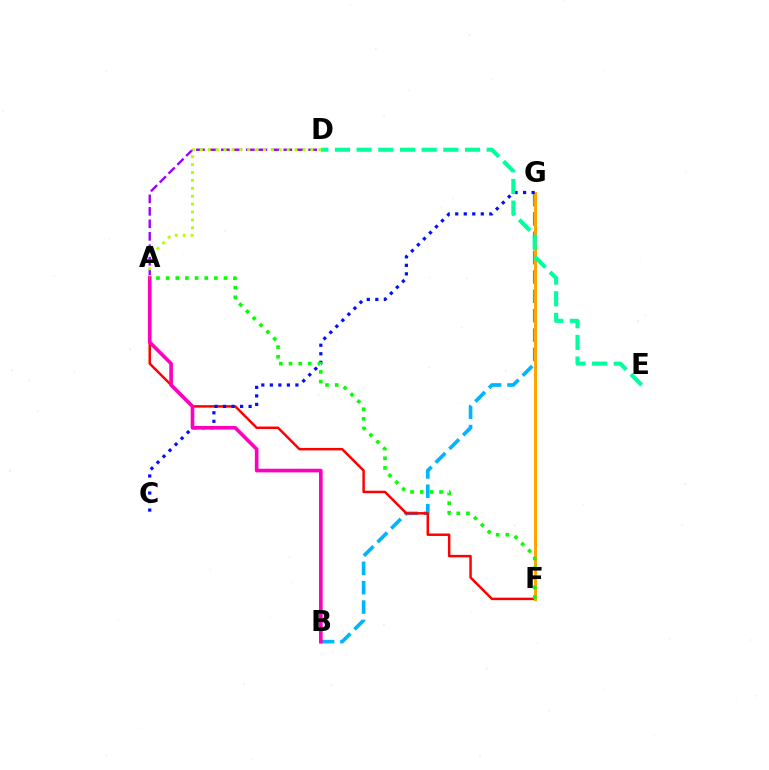{('B', 'G'): [{'color': '#00b5ff', 'line_style': 'dashed', 'thickness': 2.63}], ('A', 'F'): [{'color': '#ff0000', 'line_style': 'solid', 'thickness': 1.79}, {'color': '#08ff00', 'line_style': 'dotted', 'thickness': 2.62}], ('F', 'G'): [{'color': '#ffa500', 'line_style': 'solid', 'thickness': 2.17}], ('C', 'G'): [{'color': '#0010ff', 'line_style': 'dotted', 'thickness': 2.32}], ('A', 'D'): [{'color': '#9b00ff', 'line_style': 'dashed', 'thickness': 1.69}, {'color': '#b3ff00', 'line_style': 'dotted', 'thickness': 2.15}], ('D', 'E'): [{'color': '#00ff9d', 'line_style': 'dashed', 'thickness': 2.94}], ('A', 'B'): [{'color': '#ff00bd', 'line_style': 'solid', 'thickness': 2.63}]}